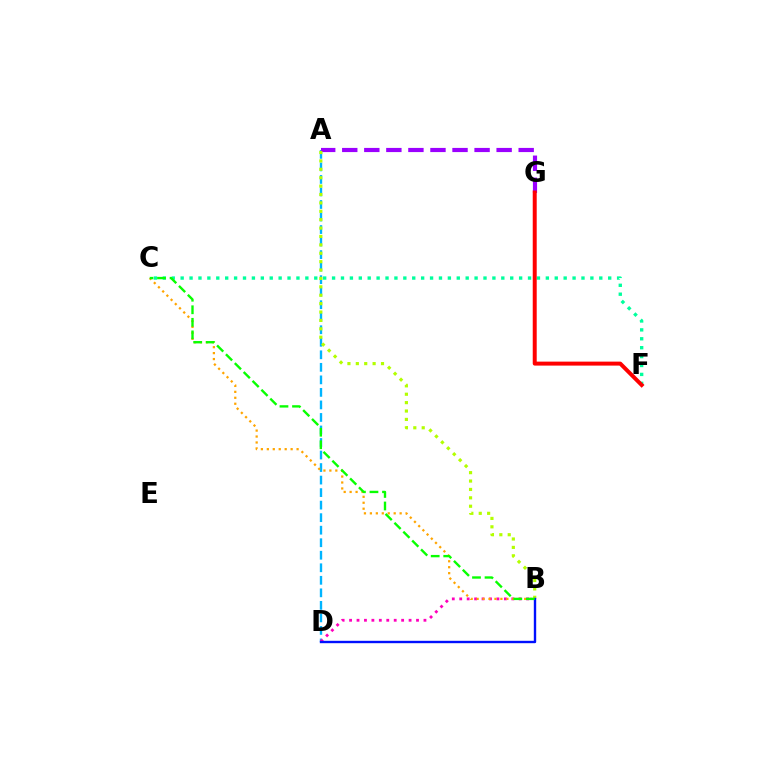{('C', 'F'): [{'color': '#00ff9d', 'line_style': 'dotted', 'thickness': 2.42}], ('A', 'D'): [{'color': '#00b5ff', 'line_style': 'dashed', 'thickness': 1.7}], ('B', 'D'): [{'color': '#ff00bd', 'line_style': 'dotted', 'thickness': 2.02}, {'color': '#0010ff', 'line_style': 'solid', 'thickness': 1.72}], ('A', 'G'): [{'color': '#9b00ff', 'line_style': 'dashed', 'thickness': 3.0}], ('B', 'C'): [{'color': '#ffa500', 'line_style': 'dotted', 'thickness': 1.62}, {'color': '#08ff00', 'line_style': 'dashed', 'thickness': 1.7}], ('A', 'B'): [{'color': '#b3ff00', 'line_style': 'dotted', 'thickness': 2.28}], ('F', 'G'): [{'color': '#ff0000', 'line_style': 'solid', 'thickness': 2.86}]}